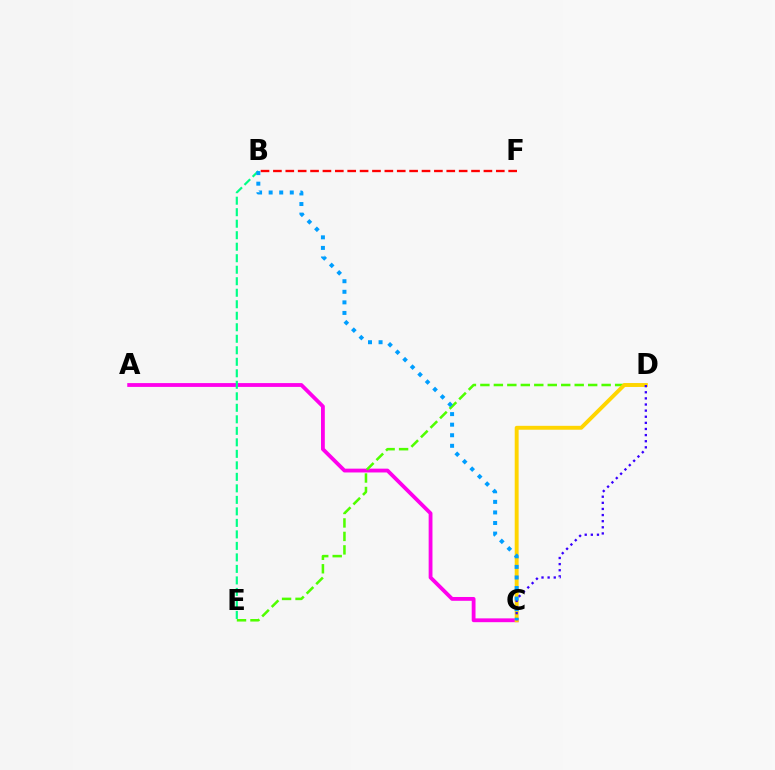{('A', 'C'): [{'color': '#ff00ed', 'line_style': 'solid', 'thickness': 2.74}], ('B', 'F'): [{'color': '#ff0000', 'line_style': 'dashed', 'thickness': 1.68}], ('B', 'E'): [{'color': '#00ff86', 'line_style': 'dashed', 'thickness': 1.56}], ('D', 'E'): [{'color': '#4fff00', 'line_style': 'dashed', 'thickness': 1.83}], ('C', 'D'): [{'color': '#ffd500', 'line_style': 'solid', 'thickness': 2.81}, {'color': '#3700ff', 'line_style': 'dotted', 'thickness': 1.66}], ('B', 'C'): [{'color': '#009eff', 'line_style': 'dotted', 'thickness': 2.87}]}